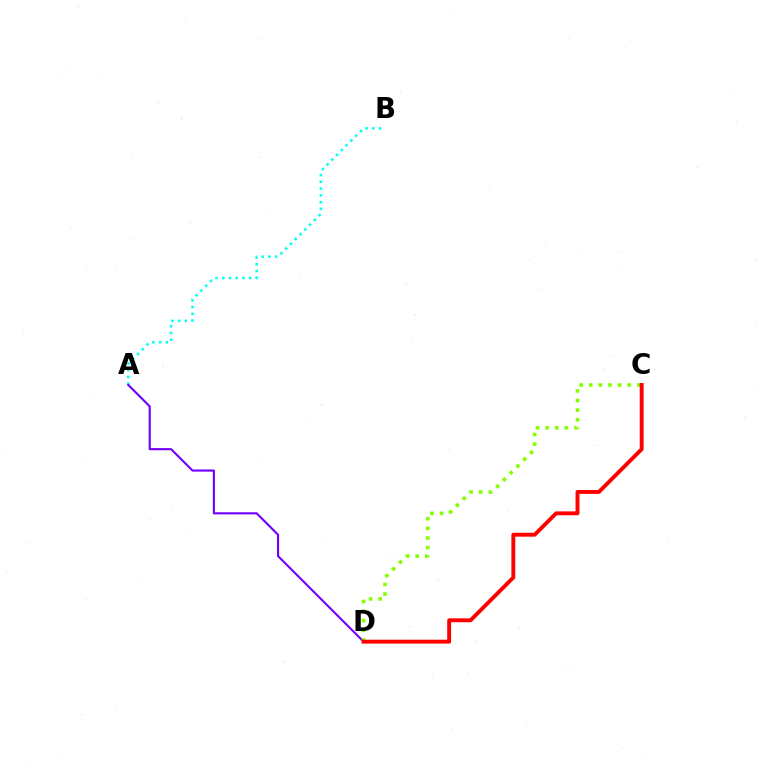{('A', 'B'): [{'color': '#00fff6', 'line_style': 'dotted', 'thickness': 1.83}], ('A', 'D'): [{'color': '#7200ff', 'line_style': 'solid', 'thickness': 1.53}], ('C', 'D'): [{'color': '#84ff00', 'line_style': 'dotted', 'thickness': 2.61}, {'color': '#ff0000', 'line_style': 'solid', 'thickness': 2.8}]}